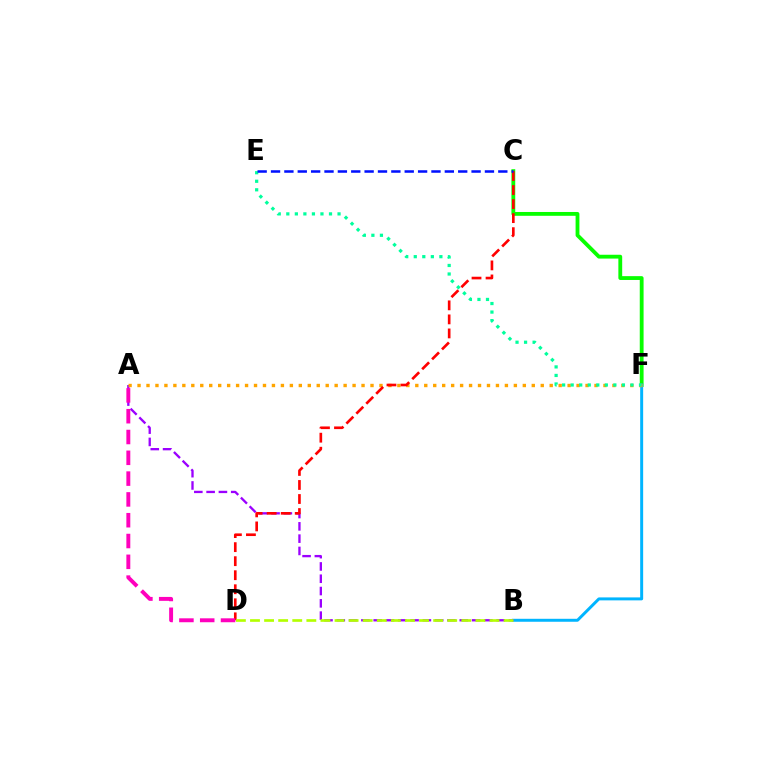{('C', 'F'): [{'color': '#08ff00', 'line_style': 'solid', 'thickness': 2.75}], ('B', 'F'): [{'color': '#00b5ff', 'line_style': 'solid', 'thickness': 2.13}], ('A', 'B'): [{'color': '#9b00ff', 'line_style': 'dashed', 'thickness': 1.67}], ('A', 'F'): [{'color': '#ffa500', 'line_style': 'dotted', 'thickness': 2.43}], ('C', 'D'): [{'color': '#ff0000', 'line_style': 'dashed', 'thickness': 1.91}], ('E', 'F'): [{'color': '#00ff9d', 'line_style': 'dotted', 'thickness': 2.32}], ('B', 'D'): [{'color': '#b3ff00', 'line_style': 'dashed', 'thickness': 1.91}], ('A', 'D'): [{'color': '#ff00bd', 'line_style': 'dashed', 'thickness': 2.83}], ('C', 'E'): [{'color': '#0010ff', 'line_style': 'dashed', 'thickness': 1.82}]}